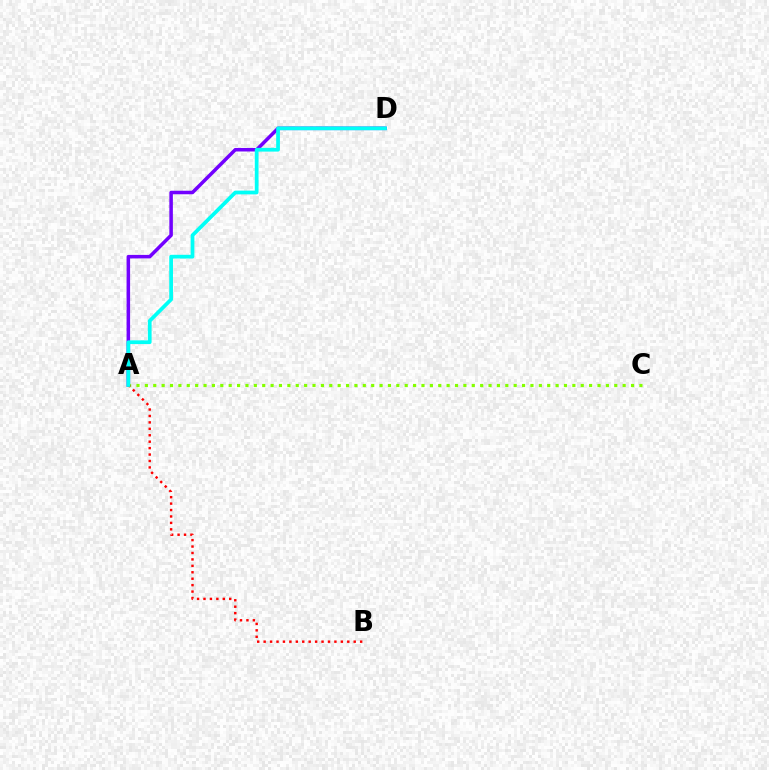{('A', 'D'): [{'color': '#7200ff', 'line_style': 'solid', 'thickness': 2.54}, {'color': '#00fff6', 'line_style': 'solid', 'thickness': 2.69}], ('A', 'C'): [{'color': '#84ff00', 'line_style': 'dotted', 'thickness': 2.28}], ('A', 'B'): [{'color': '#ff0000', 'line_style': 'dotted', 'thickness': 1.75}]}